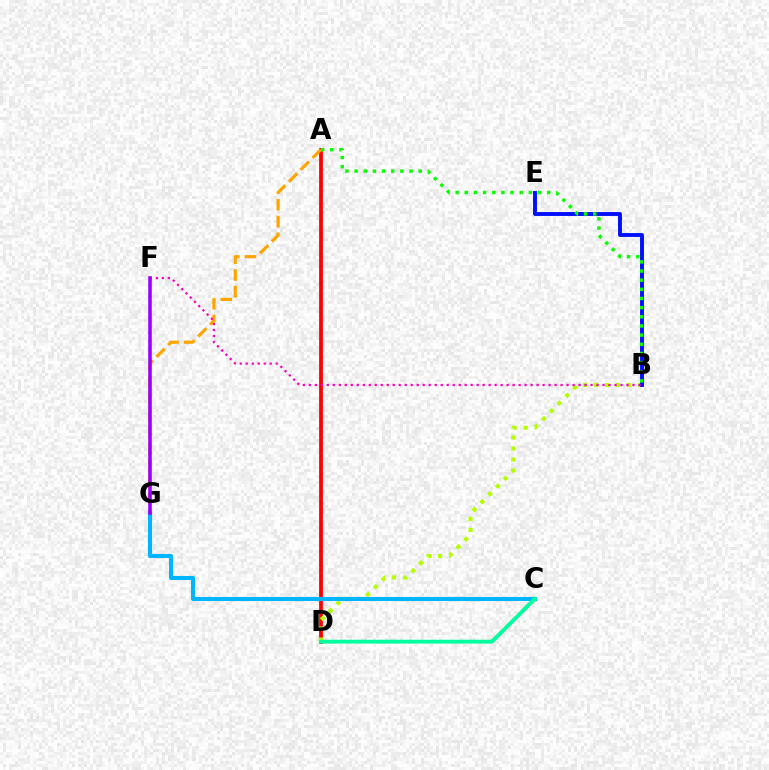{('A', 'D'): [{'color': '#ff0000', 'line_style': 'solid', 'thickness': 2.72}], ('A', 'G'): [{'color': '#ffa500', 'line_style': 'dashed', 'thickness': 2.27}], ('B', 'D'): [{'color': '#b3ff00', 'line_style': 'dotted', 'thickness': 2.99}], ('C', 'G'): [{'color': '#00b5ff', 'line_style': 'solid', 'thickness': 2.95}], ('B', 'E'): [{'color': '#0010ff', 'line_style': 'solid', 'thickness': 2.81}], ('B', 'F'): [{'color': '#ff00bd', 'line_style': 'dotted', 'thickness': 1.63}], ('F', 'G'): [{'color': '#9b00ff', 'line_style': 'solid', 'thickness': 2.56}], ('A', 'B'): [{'color': '#08ff00', 'line_style': 'dotted', 'thickness': 2.49}], ('C', 'D'): [{'color': '#00ff9d', 'line_style': 'solid', 'thickness': 2.77}]}